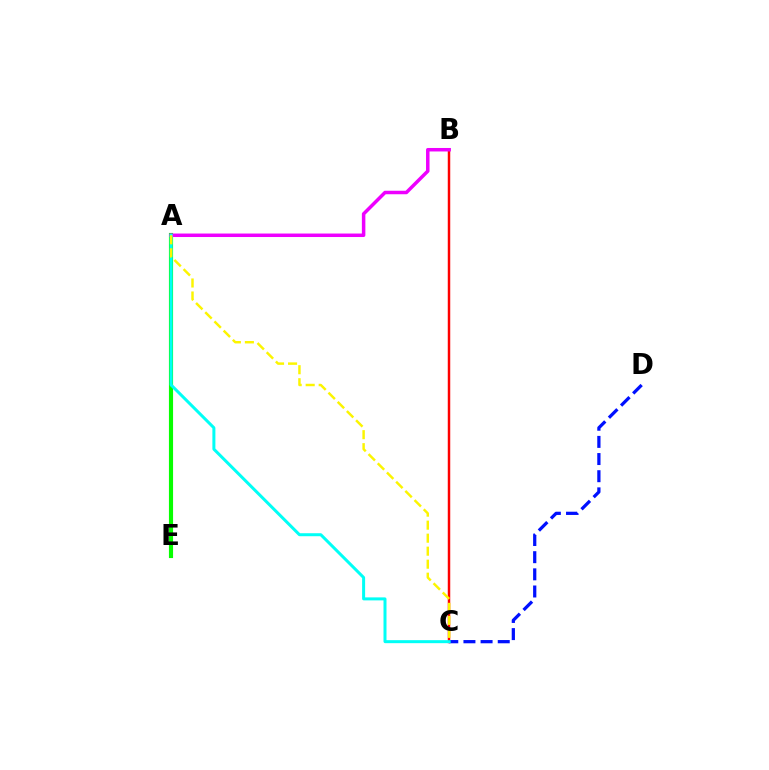{('B', 'C'): [{'color': '#ff0000', 'line_style': 'solid', 'thickness': 1.78}], ('C', 'D'): [{'color': '#0010ff', 'line_style': 'dashed', 'thickness': 2.33}], ('A', 'E'): [{'color': '#08ff00', 'line_style': 'solid', 'thickness': 2.98}], ('A', 'B'): [{'color': '#ee00ff', 'line_style': 'solid', 'thickness': 2.52}], ('A', 'C'): [{'color': '#00fff6', 'line_style': 'solid', 'thickness': 2.16}, {'color': '#fcf500', 'line_style': 'dashed', 'thickness': 1.77}]}